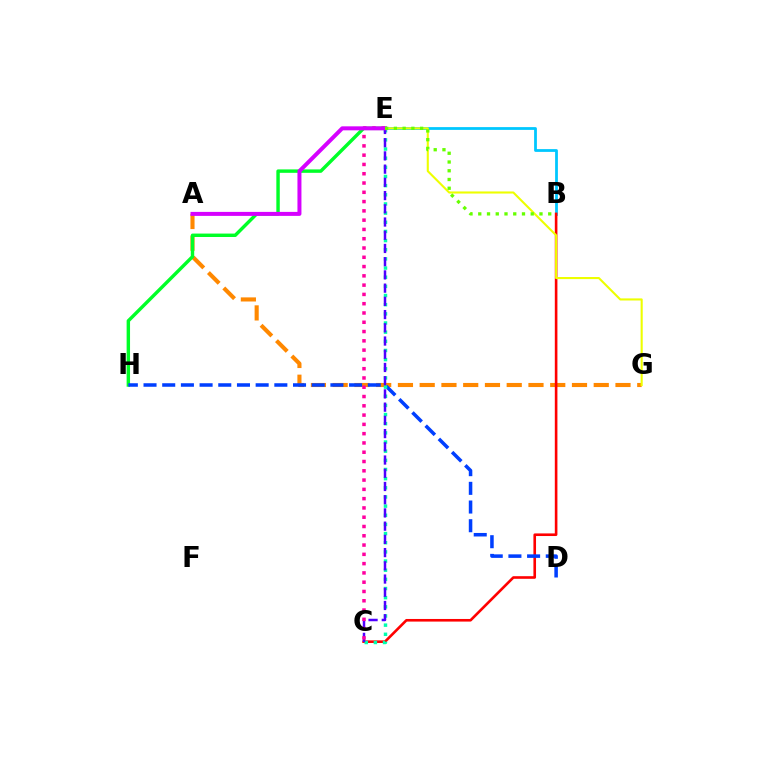{('B', 'E'): [{'color': '#00c7ff', 'line_style': 'solid', 'thickness': 2.0}, {'color': '#66ff00', 'line_style': 'dotted', 'thickness': 2.38}], ('A', 'G'): [{'color': '#ff8800', 'line_style': 'dashed', 'thickness': 2.96}], ('E', 'H'): [{'color': '#00ff27', 'line_style': 'solid', 'thickness': 2.46}], ('B', 'C'): [{'color': '#ff0000', 'line_style': 'solid', 'thickness': 1.88}], ('D', 'H'): [{'color': '#003fff', 'line_style': 'dashed', 'thickness': 2.54}], ('E', 'G'): [{'color': '#eeff00', 'line_style': 'solid', 'thickness': 1.51}], ('C', 'E'): [{'color': '#00ffaf', 'line_style': 'dotted', 'thickness': 2.49}, {'color': '#4f00ff', 'line_style': 'dashed', 'thickness': 1.8}, {'color': '#ff00a0', 'line_style': 'dotted', 'thickness': 2.52}], ('A', 'E'): [{'color': '#d600ff', 'line_style': 'solid', 'thickness': 2.87}]}